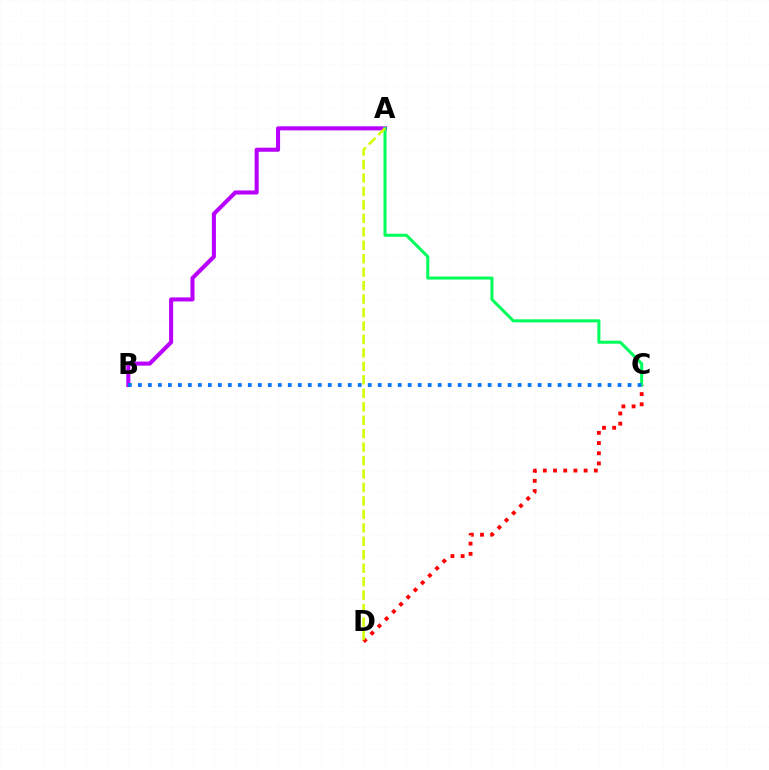{('C', 'D'): [{'color': '#ff0000', 'line_style': 'dotted', 'thickness': 2.77}], ('A', 'B'): [{'color': '#b900ff', 'line_style': 'solid', 'thickness': 2.92}], ('A', 'C'): [{'color': '#00ff5c', 'line_style': 'solid', 'thickness': 2.19}], ('A', 'D'): [{'color': '#d1ff00', 'line_style': 'dashed', 'thickness': 1.83}], ('B', 'C'): [{'color': '#0074ff', 'line_style': 'dotted', 'thickness': 2.72}]}